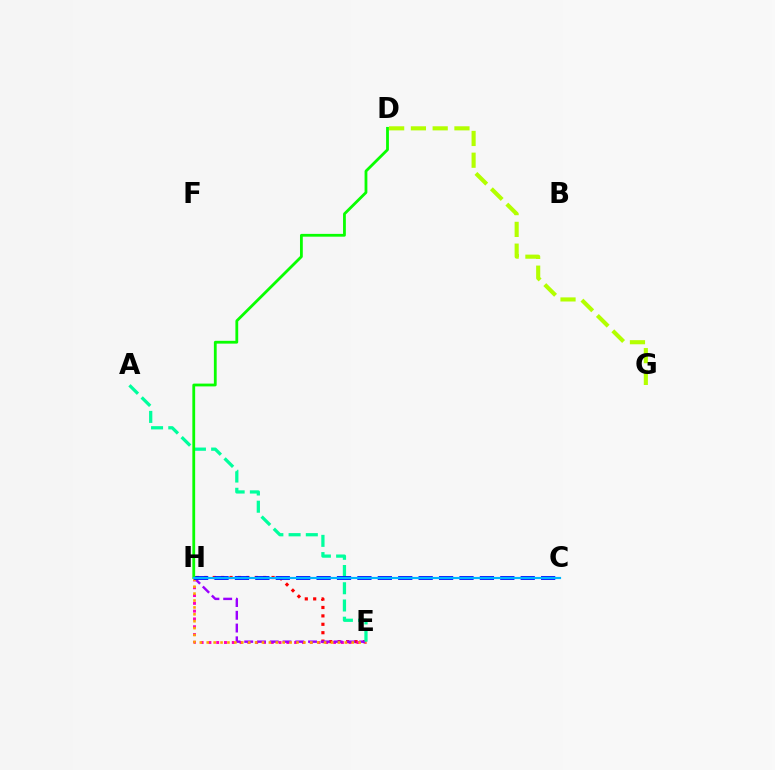{('D', 'G'): [{'color': '#b3ff00', 'line_style': 'dashed', 'thickness': 2.96}], ('E', 'H'): [{'color': '#ff0000', 'line_style': 'dotted', 'thickness': 2.28}, {'color': '#ff00bd', 'line_style': 'dotted', 'thickness': 2.12}, {'color': '#9b00ff', 'line_style': 'dashed', 'thickness': 1.73}, {'color': '#ffa500', 'line_style': 'dotted', 'thickness': 1.88}], ('A', 'E'): [{'color': '#00ff9d', 'line_style': 'dashed', 'thickness': 2.34}], ('C', 'H'): [{'color': '#0010ff', 'line_style': 'dashed', 'thickness': 2.77}, {'color': '#00b5ff', 'line_style': 'solid', 'thickness': 1.55}], ('D', 'H'): [{'color': '#08ff00', 'line_style': 'solid', 'thickness': 2.01}]}